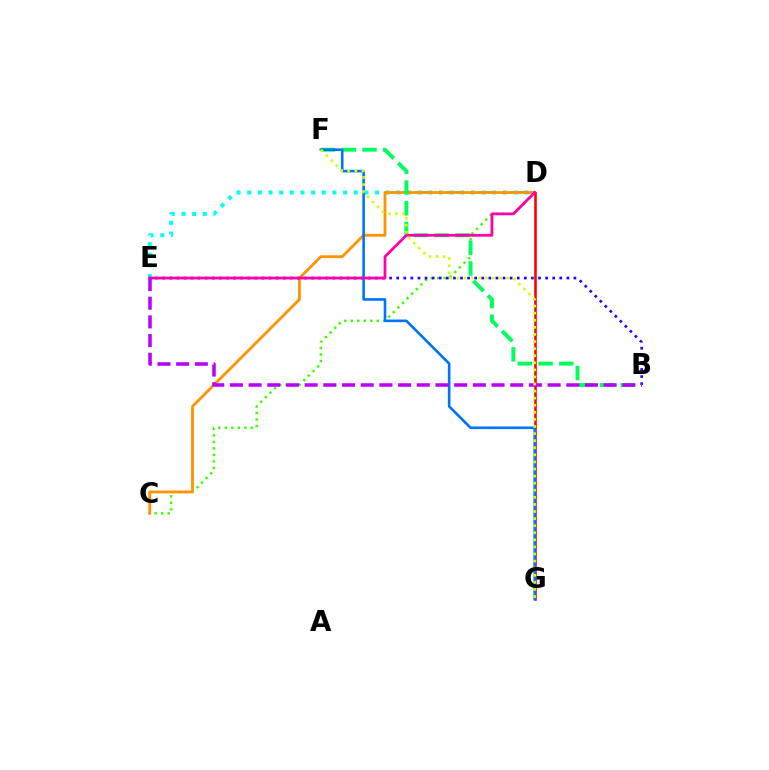{('C', 'D'): [{'color': '#3dff00', 'line_style': 'dotted', 'thickness': 1.77}, {'color': '#ff9400', 'line_style': 'solid', 'thickness': 2.03}], ('D', 'E'): [{'color': '#00fff6', 'line_style': 'dotted', 'thickness': 2.89}, {'color': '#ff00ac', 'line_style': 'solid', 'thickness': 2.01}], ('B', 'F'): [{'color': '#00ff5c', 'line_style': 'dashed', 'thickness': 2.82}], ('B', 'E'): [{'color': '#2500ff', 'line_style': 'dotted', 'thickness': 1.93}, {'color': '#b900ff', 'line_style': 'dashed', 'thickness': 2.54}], ('D', 'G'): [{'color': '#ff0000', 'line_style': 'solid', 'thickness': 1.86}], ('F', 'G'): [{'color': '#0074ff', 'line_style': 'solid', 'thickness': 1.89}, {'color': '#d1ff00', 'line_style': 'dotted', 'thickness': 1.92}]}